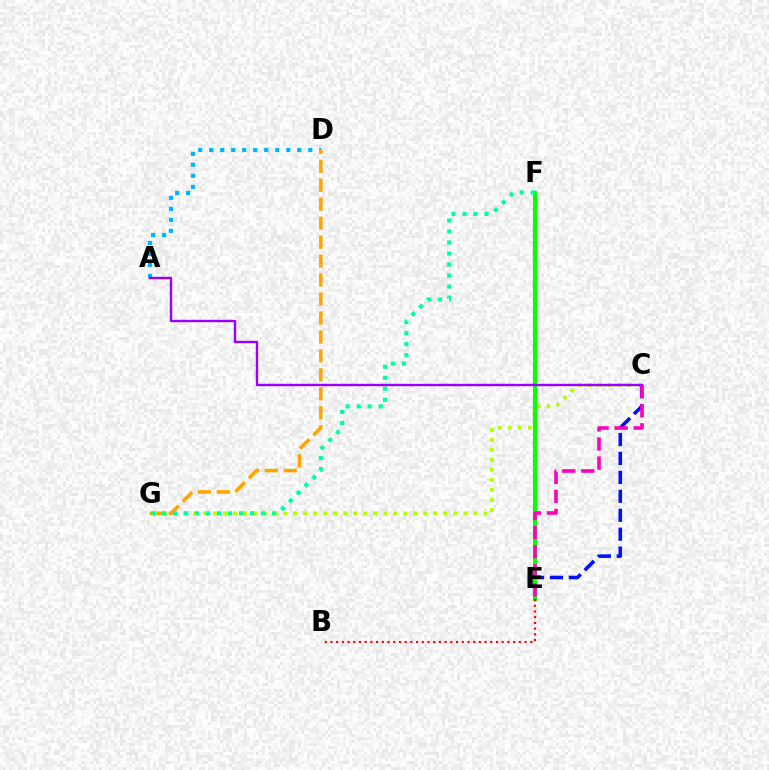{('A', 'D'): [{'color': '#00b5ff', 'line_style': 'dotted', 'thickness': 2.99}], ('D', 'G'): [{'color': '#ffa500', 'line_style': 'dashed', 'thickness': 2.58}], ('C', 'G'): [{'color': '#b3ff00', 'line_style': 'dotted', 'thickness': 2.72}], ('C', 'E'): [{'color': '#0010ff', 'line_style': 'dashed', 'thickness': 2.57}, {'color': '#ff00bd', 'line_style': 'dashed', 'thickness': 2.59}], ('E', 'F'): [{'color': '#08ff00', 'line_style': 'solid', 'thickness': 2.97}], ('B', 'E'): [{'color': '#ff0000', 'line_style': 'dotted', 'thickness': 1.55}], ('F', 'G'): [{'color': '#00ff9d', 'line_style': 'dotted', 'thickness': 2.99}], ('A', 'C'): [{'color': '#9b00ff', 'line_style': 'solid', 'thickness': 1.73}]}